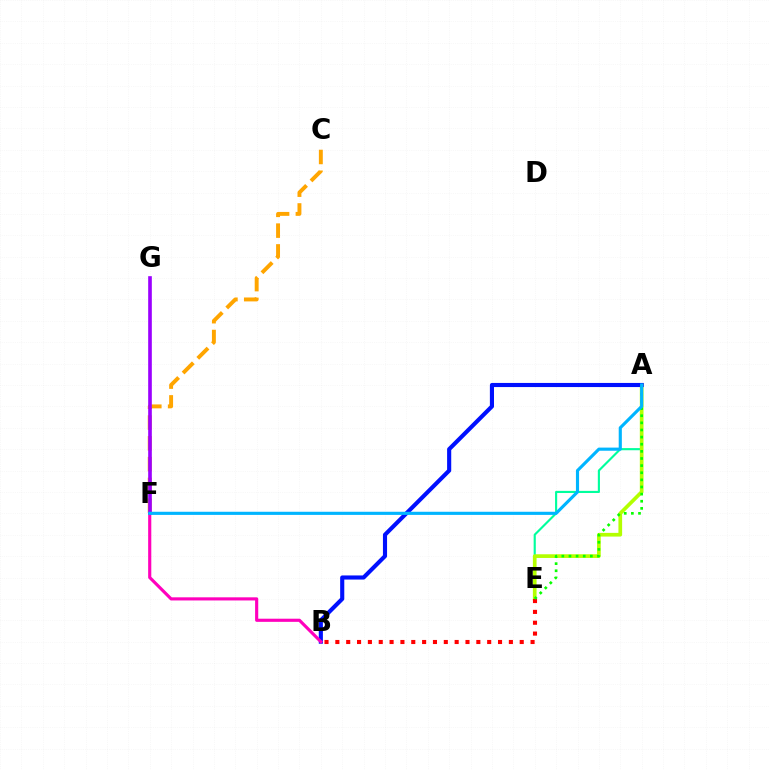{('A', 'E'): [{'color': '#00ff9d', 'line_style': 'solid', 'thickness': 1.54}, {'color': '#b3ff00', 'line_style': 'solid', 'thickness': 2.66}, {'color': '#08ff00', 'line_style': 'dotted', 'thickness': 1.94}], ('A', 'B'): [{'color': '#0010ff', 'line_style': 'solid', 'thickness': 2.97}], ('C', 'F'): [{'color': '#ffa500', 'line_style': 'dashed', 'thickness': 2.82}], ('B', 'F'): [{'color': '#ff00bd', 'line_style': 'solid', 'thickness': 2.26}], ('B', 'E'): [{'color': '#ff0000', 'line_style': 'dotted', 'thickness': 2.95}], ('F', 'G'): [{'color': '#9b00ff', 'line_style': 'solid', 'thickness': 2.62}], ('A', 'F'): [{'color': '#00b5ff', 'line_style': 'solid', 'thickness': 2.25}]}